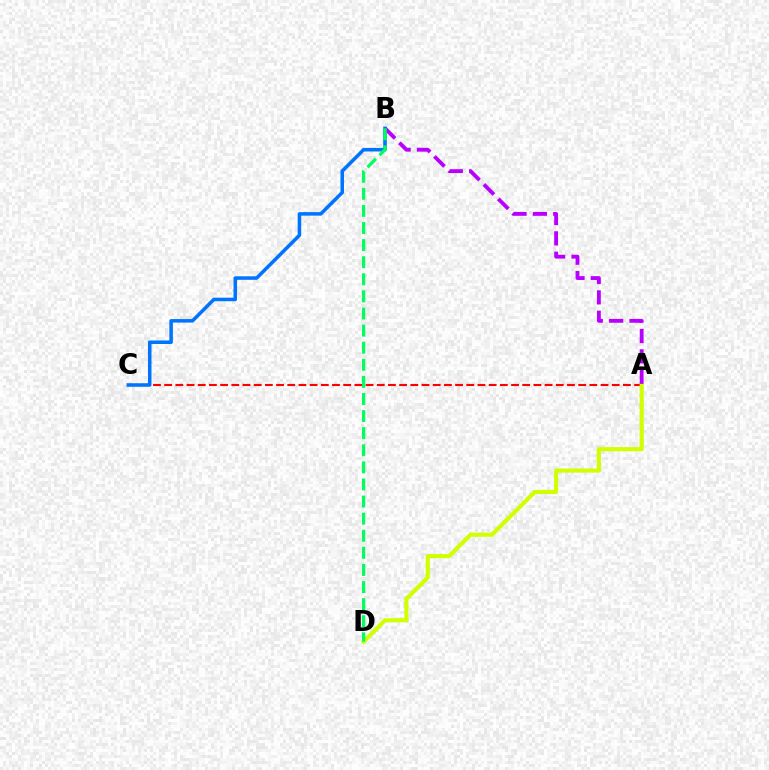{('A', 'C'): [{'color': '#ff0000', 'line_style': 'dashed', 'thickness': 1.52}], ('A', 'D'): [{'color': '#d1ff00', 'line_style': 'solid', 'thickness': 2.96}], ('A', 'B'): [{'color': '#b900ff', 'line_style': 'dashed', 'thickness': 2.77}], ('B', 'C'): [{'color': '#0074ff', 'line_style': 'solid', 'thickness': 2.54}], ('B', 'D'): [{'color': '#00ff5c', 'line_style': 'dashed', 'thickness': 2.32}]}